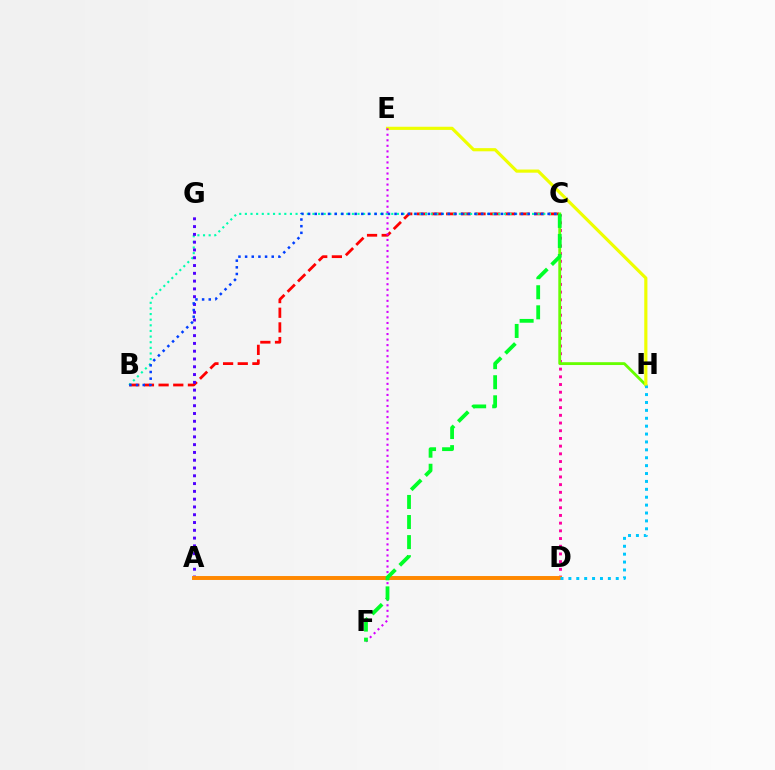{('B', 'C'): [{'color': '#ff0000', 'line_style': 'dashed', 'thickness': 1.99}, {'color': '#00ffaf', 'line_style': 'dotted', 'thickness': 1.53}, {'color': '#003fff', 'line_style': 'dotted', 'thickness': 1.81}], ('C', 'D'): [{'color': '#ff00a0', 'line_style': 'dotted', 'thickness': 2.09}], ('C', 'H'): [{'color': '#66ff00', 'line_style': 'solid', 'thickness': 2.04}], ('E', 'H'): [{'color': '#eeff00', 'line_style': 'solid', 'thickness': 2.28}], ('A', 'G'): [{'color': '#4f00ff', 'line_style': 'dotted', 'thickness': 2.12}], ('E', 'F'): [{'color': '#d600ff', 'line_style': 'dotted', 'thickness': 1.5}], ('A', 'D'): [{'color': '#ff8800', 'line_style': 'solid', 'thickness': 2.83}], ('C', 'F'): [{'color': '#00ff27', 'line_style': 'dashed', 'thickness': 2.73}], ('D', 'H'): [{'color': '#00c7ff', 'line_style': 'dotted', 'thickness': 2.15}]}